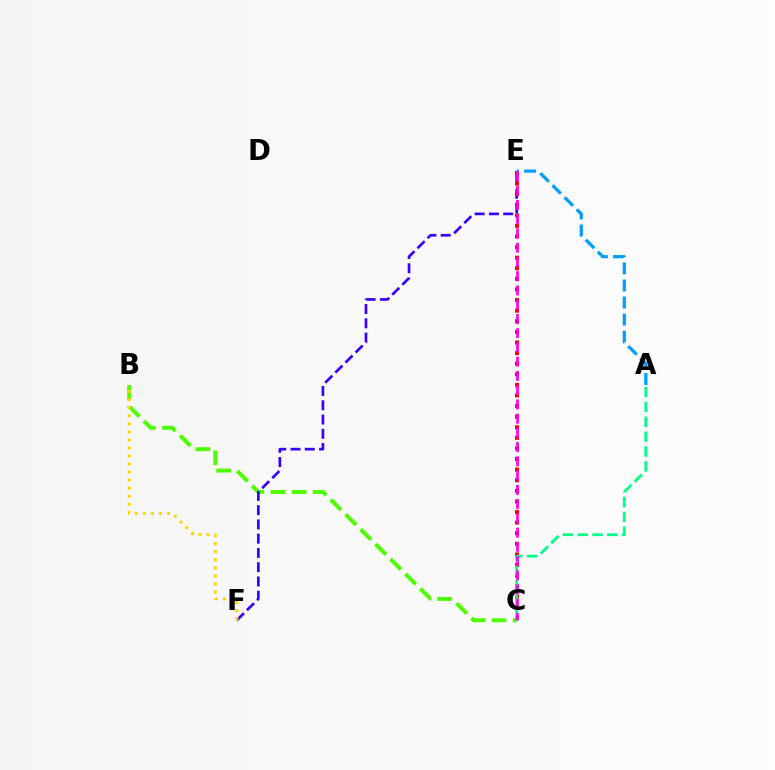{('B', 'C'): [{'color': '#4fff00', 'line_style': 'dashed', 'thickness': 2.86}], ('E', 'F'): [{'color': '#3700ff', 'line_style': 'dashed', 'thickness': 1.94}], ('C', 'E'): [{'color': '#ff0000', 'line_style': 'dotted', 'thickness': 2.88}, {'color': '#ff00ed', 'line_style': 'dashed', 'thickness': 1.94}], ('A', 'E'): [{'color': '#009eff', 'line_style': 'dashed', 'thickness': 2.32}], ('B', 'F'): [{'color': '#ffd500', 'line_style': 'dotted', 'thickness': 2.19}], ('A', 'C'): [{'color': '#00ff86', 'line_style': 'dashed', 'thickness': 2.02}]}